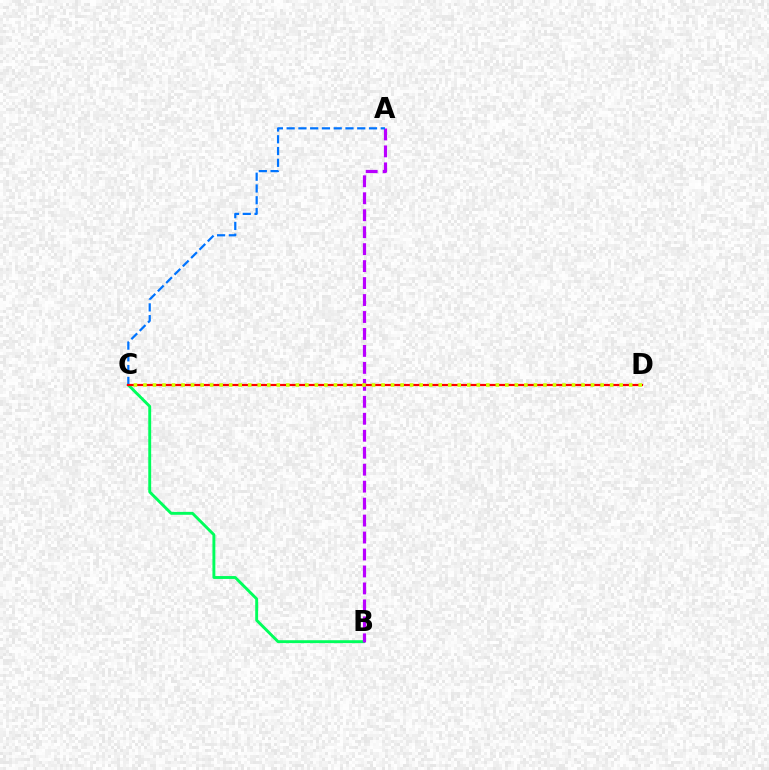{('B', 'C'): [{'color': '#00ff5c', 'line_style': 'solid', 'thickness': 2.09}], ('A', 'B'): [{'color': '#b900ff', 'line_style': 'dashed', 'thickness': 2.3}], ('A', 'C'): [{'color': '#0074ff', 'line_style': 'dashed', 'thickness': 1.6}], ('C', 'D'): [{'color': '#ff0000', 'line_style': 'solid', 'thickness': 1.59}, {'color': '#d1ff00', 'line_style': 'dotted', 'thickness': 2.59}]}